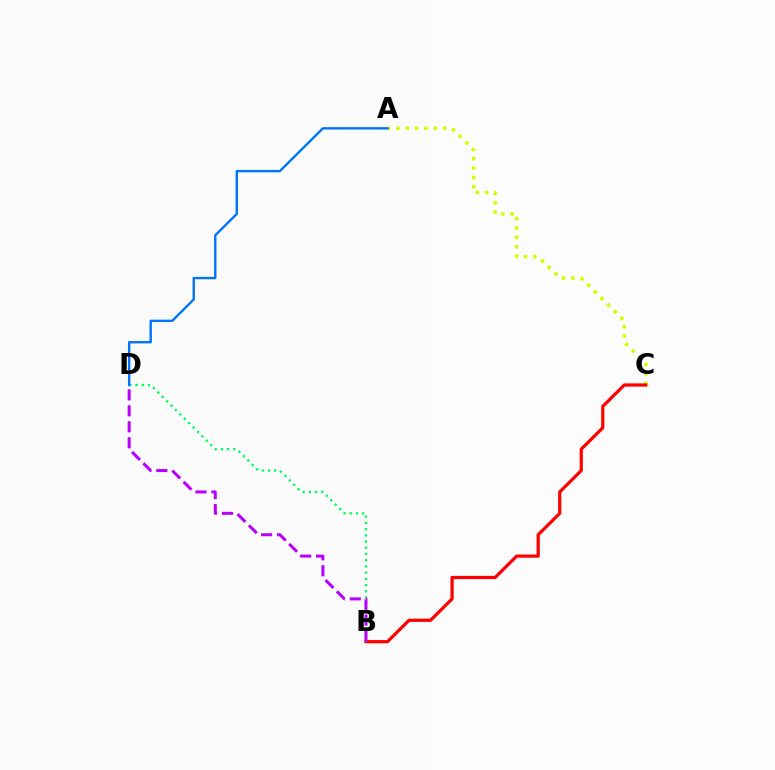{('A', 'C'): [{'color': '#d1ff00', 'line_style': 'dotted', 'thickness': 2.54}], ('B', 'C'): [{'color': '#ff0000', 'line_style': 'solid', 'thickness': 2.32}], ('B', 'D'): [{'color': '#00ff5c', 'line_style': 'dotted', 'thickness': 1.69}, {'color': '#b900ff', 'line_style': 'dashed', 'thickness': 2.17}], ('A', 'D'): [{'color': '#0074ff', 'line_style': 'solid', 'thickness': 1.71}]}